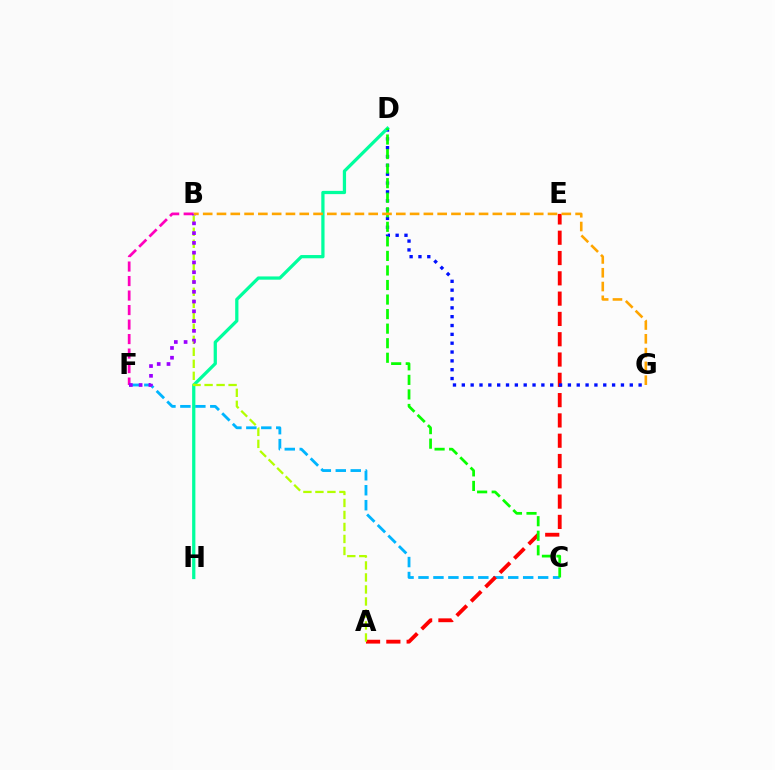{('B', 'F'): [{'color': '#ff00bd', 'line_style': 'dashed', 'thickness': 1.97}, {'color': '#9b00ff', 'line_style': 'dotted', 'thickness': 2.66}], ('C', 'F'): [{'color': '#00b5ff', 'line_style': 'dashed', 'thickness': 2.03}], ('A', 'E'): [{'color': '#ff0000', 'line_style': 'dashed', 'thickness': 2.76}], ('D', 'G'): [{'color': '#0010ff', 'line_style': 'dotted', 'thickness': 2.4}], ('D', 'H'): [{'color': '#00ff9d', 'line_style': 'solid', 'thickness': 2.34}], ('A', 'B'): [{'color': '#b3ff00', 'line_style': 'dashed', 'thickness': 1.63}], ('C', 'D'): [{'color': '#08ff00', 'line_style': 'dashed', 'thickness': 1.98}], ('B', 'G'): [{'color': '#ffa500', 'line_style': 'dashed', 'thickness': 1.87}]}